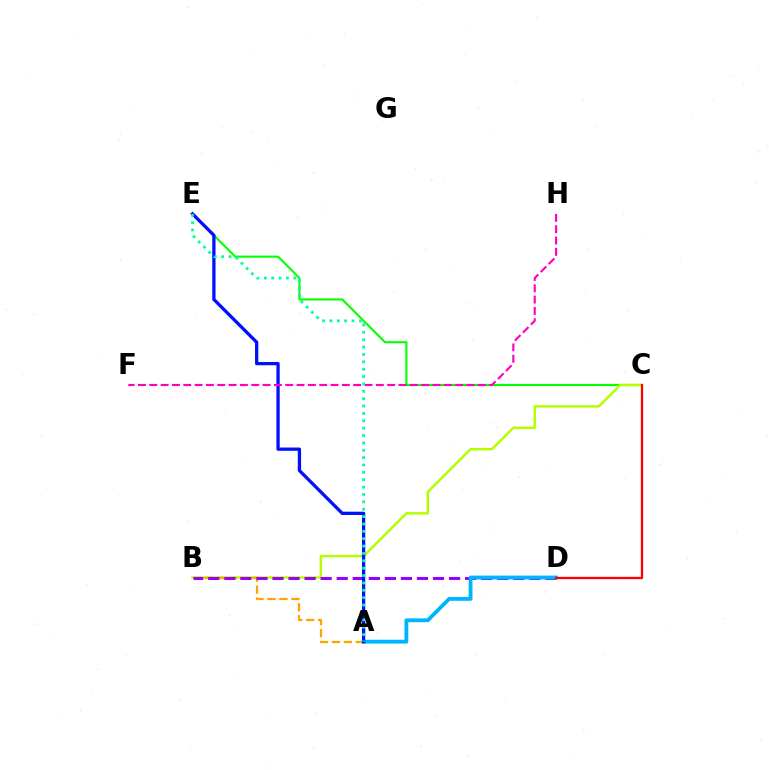{('C', 'E'): [{'color': '#08ff00', 'line_style': 'solid', 'thickness': 1.53}], ('B', 'C'): [{'color': '#b3ff00', 'line_style': 'solid', 'thickness': 1.77}], ('A', 'B'): [{'color': '#ffa500', 'line_style': 'dashed', 'thickness': 1.62}], ('B', 'D'): [{'color': '#9b00ff', 'line_style': 'dashed', 'thickness': 2.18}], ('A', 'D'): [{'color': '#00b5ff', 'line_style': 'solid', 'thickness': 2.76}], ('A', 'E'): [{'color': '#0010ff', 'line_style': 'solid', 'thickness': 2.36}, {'color': '#00ff9d', 'line_style': 'dotted', 'thickness': 2.0}], ('F', 'H'): [{'color': '#ff00bd', 'line_style': 'dashed', 'thickness': 1.54}], ('C', 'D'): [{'color': '#ff0000', 'line_style': 'solid', 'thickness': 1.64}]}